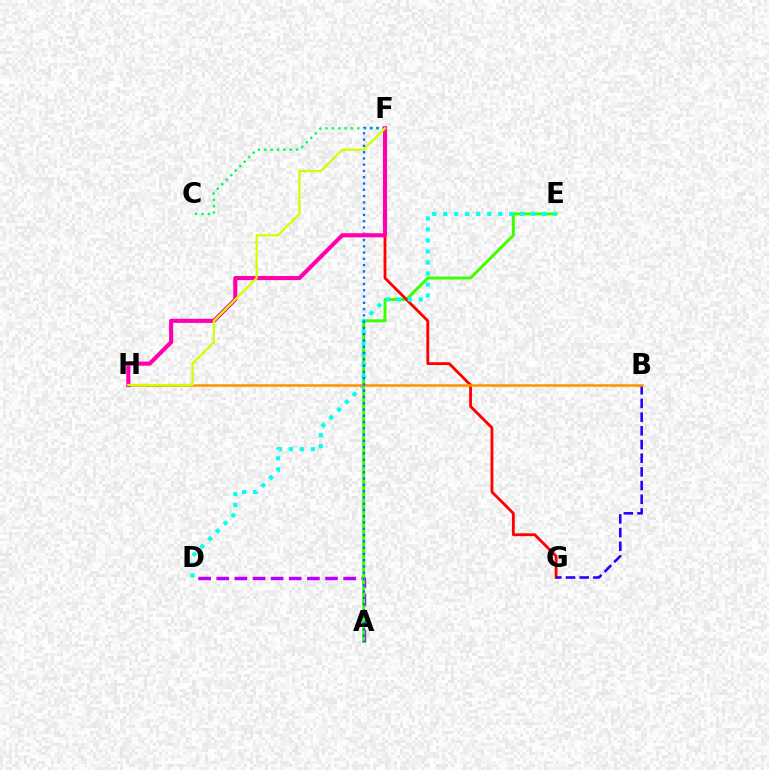{('C', 'F'): [{'color': '#00ff5c', 'line_style': 'dotted', 'thickness': 1.73}], ('A', 'D'): [{'color': '#b900ff', 'line_style': 'dashed', 'thickness': 2.46}], ('A', 'E'): [{'color': '#3dff00', 'line_style': 'solid', 'thickness': 2.13}], ('F', 'G'): [{'color': '#ff0000', 'line_style': 'solid', 'thickness': 2.03}], ('B', 'G'): [{'color': '#2500ff', 'line_style': 'dashed', 'thickness': 1.86}], ('D', 'E'): [{'color': '#00fff6', 'line_style': 'dotted', 'thickness': 2.99}], ('B', 'H'): [{'color': '#ff9400', 'line_style': 'solid', 'thickness': 1.83}], ('A', 'F'): [{'color': '#0074ff', 'line_style': 'dotted', 'thickness': 1.71}], ('F', 'H'): [{'color': '#ff00ac', 'line_style': 'solid', 'thickness': 2.96}, {'color': '#d1ff00', 'line_style': 'solid', 'thickness': 1.6}]}